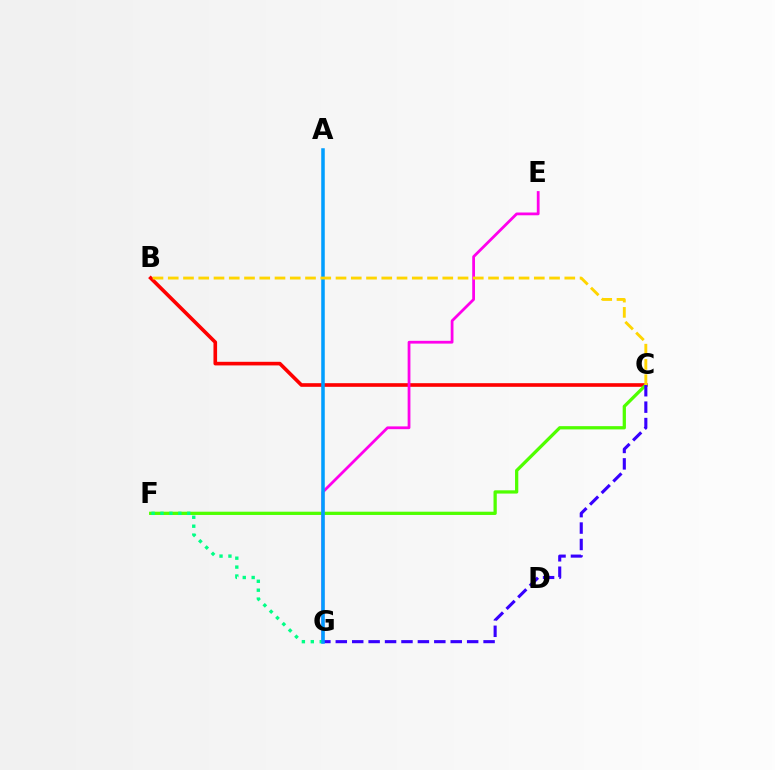{('B', 'C'): [{'color': '#ff0000', 'line_style': 'solid', 'thickness': 2.61}, {'color': '#ffd500', 'line_style': 'dashed', 'thickness': 2.07}], ('C', 'F'): [{'color': '#4fff00', 'line_style': 'solid', 'thickness': 2.35}], ('E', 'G'): [{'color': '#ff00ed', 'line_style': 'solid', 'thickness': 2.0}], ('F', 'G'): [{'color': '#00ff86', 'line_style': 'dotted', 'thickness': 2.42}], ('C', 'G'): [{'color': '#3700ff', 'line_style': 'dashed', 'thickness': 2.23}], ('A', 'G'): [{'color': '#009eff', 'line_style': 'solid', 'thickness': 2.54}]}